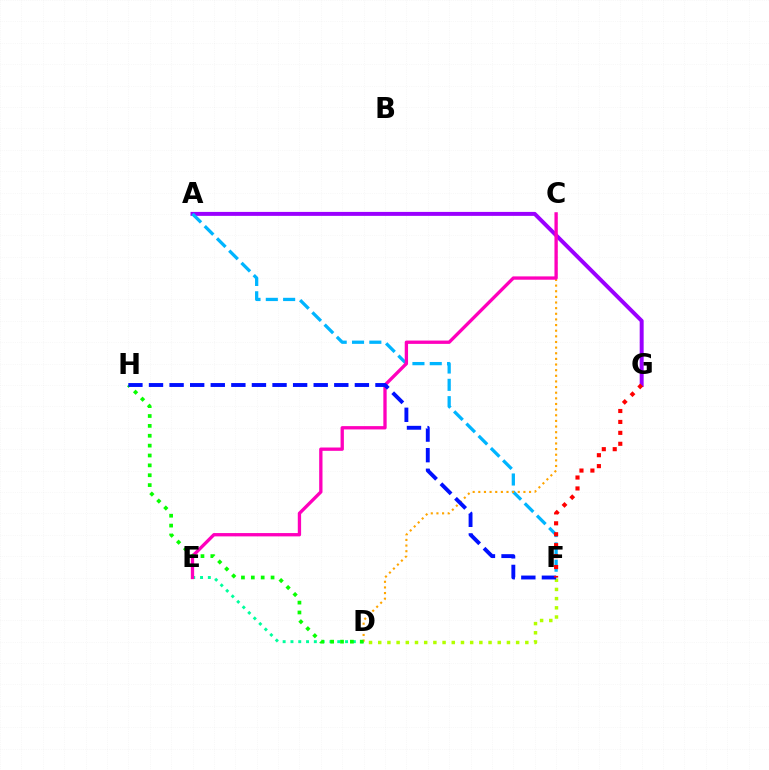{('A', 'G'): [{'color': '#9b00ff', 'line_style': 'solid', 'thickness': 2.86}], ('A', 'F'): [{'color': '#00b5ff', 'line_style': 'dashed', 'thickness': 2.35}], ('D', 'E'): [{'color': '#00ff9d', 'line_style': 'dotted', 'thickness': 2.12}], ('C', 'D'): [{'color': '#ffa500', 'line_style': 'dotted', 'thickness': 1.53}], ('C', 'E'): [{'color': '#ff00bd', 'line_style': 'solid', 'thickness': 2.39}], ('D', 'H'): [{'color': '#08ff00', 'line_style': 'dotted', 'thickness': 2.68}], ('D', 'F'): [{'color': '#b3ff00', 'line_style': 'dotted', 'thickness': 2.5}], ('F', 'H'): [{'color': '#0010ff', 'line_style': 'dashed', 'thickness': 2.8}], ('F', 'G'): [{'color': '#ff0000', 'line_style': 'dotted', 'thickness': 2.97}]}